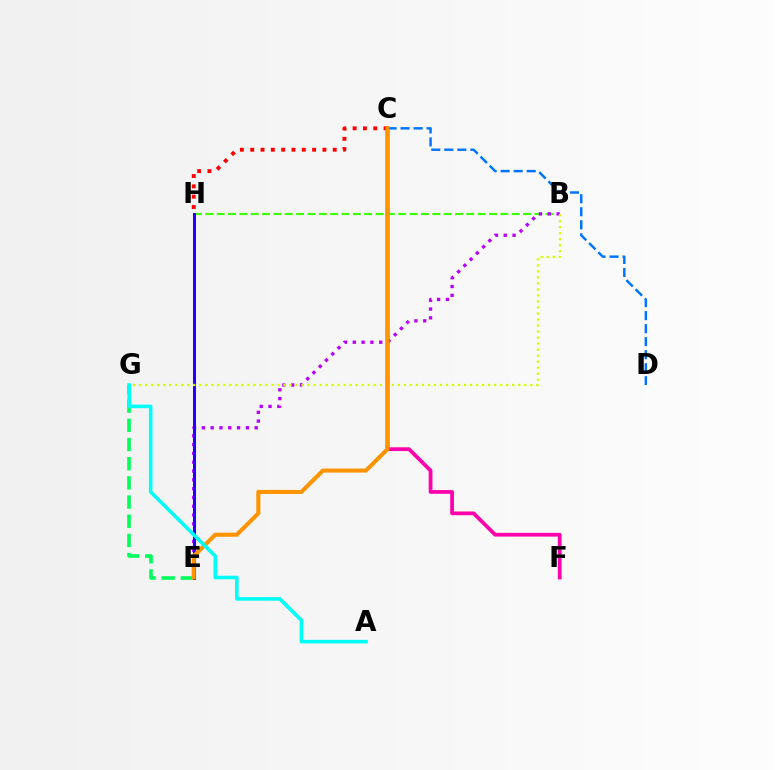{('E', 'G'): [{'color': '#00ff5c', 'line_style': 'dashed', 'thickness': 2.61}], ('B', 'H'): [{'color': '#3dff00', 'line_style': 'dashed', 'thickness': 1.54}], ('C', 'F'): [{'color': '#ff00ac', 'line_style': 'solid', 'thickness': 2.7}], ('B', 'E'): [{'color': '#b900ff', 'line_style': 'dotted', 'thickness': 2.39}], ('C', 'H'): [{'color': '#ff0000', 'line_style': 'dotted', 'thickness': 2.8}], ('E', 'H'): [{'color': '#2500ff', 'line_style': 'solid', 'thickness': 2.17}], ('B', 'G'): [{'color': '#d1ff00', 'line_style': 'dotted', 'thickness': 1.64}], ('C', 'D'): [{'color': '#0074ff', 'line_style': 'dashed', 'thickness': 1.77}], ('C', 'E'): [{'color': '#ff9400', 'line_style': 'solid', 'thickness': 2.94}], ('A', 'G'): [{'color': '#00fff6', 'line_style': 'solid', 'thickness': 2.58}]}